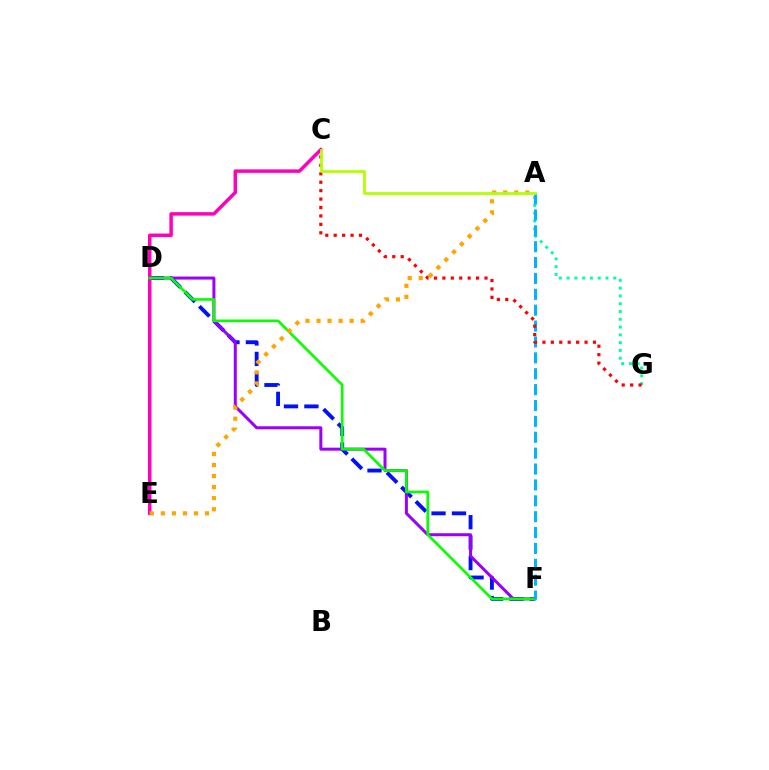{('D', 'F'): [{'color': '#0010ff', 'line_style': 'dashed', 'thickness': 2.78}, {'color': '#9b00ff', 'line_style': 'solid', 'thickness': 2.17}, {'color': '#08ff00', 'line_style': 'solid', 'thickness': 1.92}], ('A', 'G'): [{'color': '#00ff9d', 'line_style': 'dotted', 'thickness': 2.12}], ('C', 'E'): [{'color': '#ff00bd', 'line_style': 'solid', 'thickness': 2.5}], ('A', 'F'): [{'color': '#00b5ff', 'line_style': 'dashed', 'thickness': 2.16}], ('C', 'G'): [{'color': '#ff0000', 'line_style': 'dotted', 'thickness': 2.29}], ('A', 'E'): [{'color': '#ffa500', 'line_style': 'dotted', 'thickness': 3.0}], ('A', 'C'): [{'color': '#b3ff00', 'line_style': 'solid', 'thickness': 2.0}]}